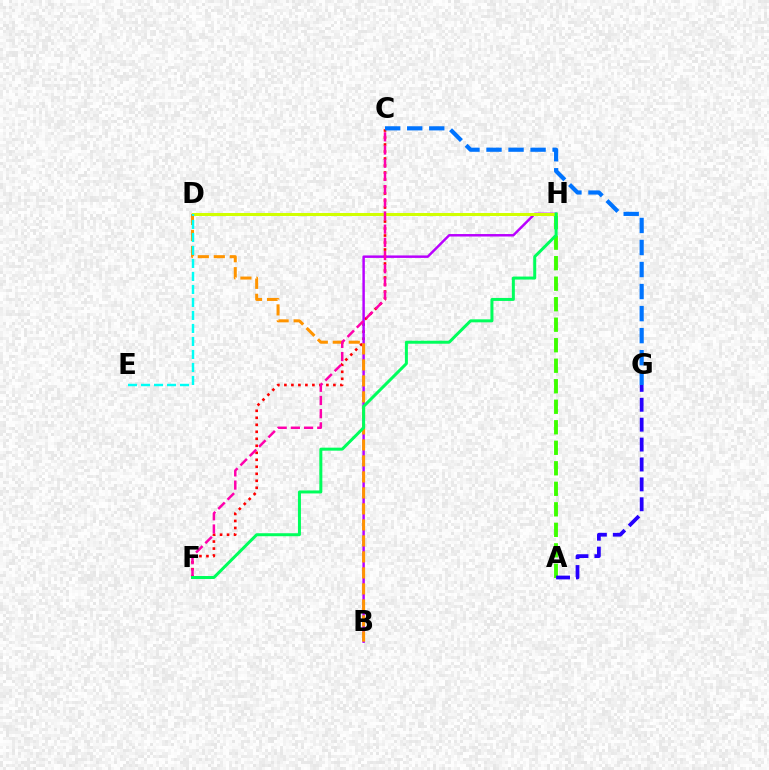{('C', 'F'): [{'color': '#ff0000', 'line_style': 'dotted', 'thickness': 1.9}, {'color': '#ff00ac', 'line_style': 'dashed', 'thickness': 1.79}], ('C', 'G'): [{'color': '#0074ff', 'line_style': 'dashed', 'thickness': 2.99}], ('B', 'H'): [{'color': '#b900ff', 'line_style': 'solid', 'thickness': 1.78}], ('B', 'D'): [{'color': '#ff9400', 'line_style': 'dashed', 'thickness': 2.17}], ('A', 'H'): [{'color': '#3dff00', 'line_style': 'dashed', 'thickness': 2.79}], ('D', 'H'): [{'color': '#d1ff00', 'line_style': 'solid', 'thickness': 2.18}], ('A', 'G'): [{'color': '#2500ff', 'line_style': 'dashed', 'thickness': 2.7}], ('F', 'H'): [{'color': '#00ff5c', 'line_style': 'solid', 'thickness': 2.16}], ('D', 'E'): [{'color': '#00fff6', 'line_style': 'dashed', 'thickness': 1.77}]}